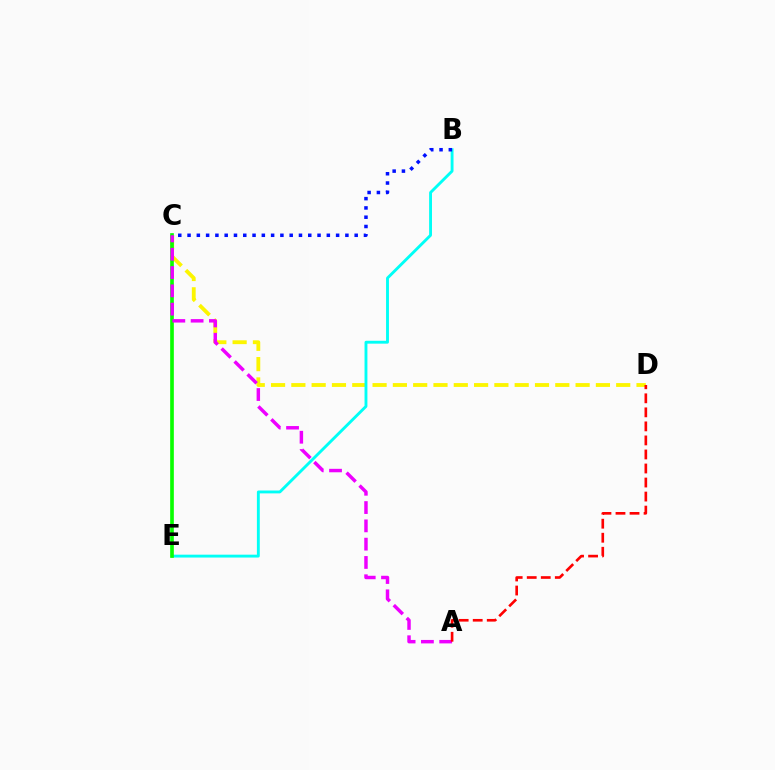{('C', 'D'): [{'color': '#fcf500', 'line_style': 'dashed', 'thickness': 2.76}], ('B', 'E'): [{'color': '#00fff6', 'line_style': 'solid', 'thickness': 2.07}], ('C', 'E'): [{'color': '#08ff00', 'line_style': 'solid', 'thickness': 2.64}], ('B', 'C'): [{'color': '#0010ff', 'line_style': 'dotted', 'thickness': 2.52}], ('A', 'C'): [{'color': '#ee00ff', 'line_style': 'dashed', 'thickness': 2.49}], ('A', 'D'): [{'color': '#ff0000', 'line_style': 'dashed', 'thickness': 1.91}]}